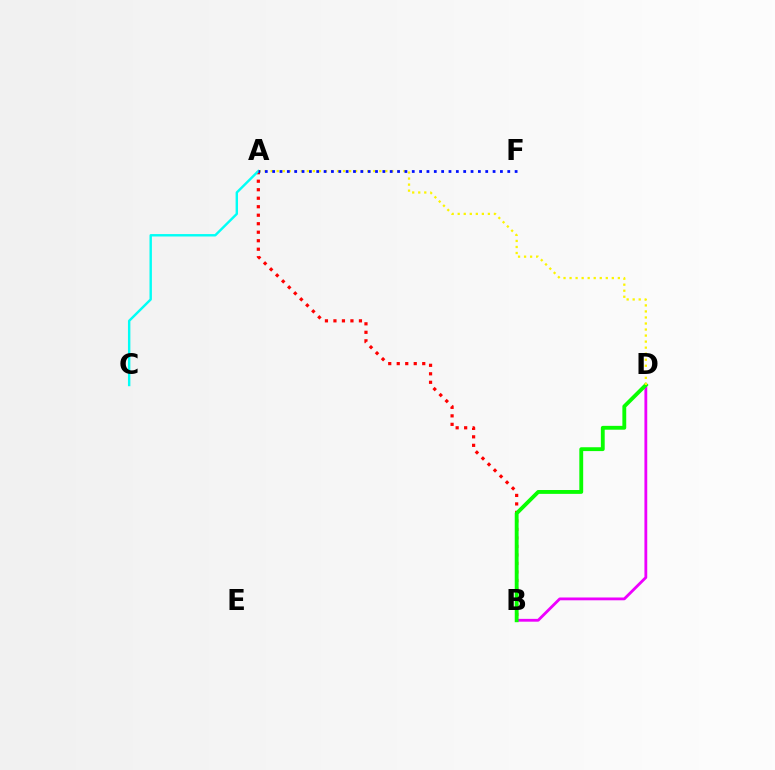{('A', 'B'): [{'color': '#ff0000', 'line_style': 'dotted', 'thickness': 2.31}], ('B', 'D'): [{'color': '#ee00ff', 'line_style': 'solid', 'thickness': 2.02}, {'color': '#08ff00', 'line_style': 'solid', 'thickness': 2.77}], ('A', 'C'): [{'color': '#00fff6', 'line_style': 'solid', 'thickness': 1.74}], ('A', 'D'): [{'color': '#fcf500', 'line_style': 'dotted', 'thickness': 1.64}], ('A', 'F'): [{'color': '#0010ff', 'line_style': 'dotted', 'thickness': 2.0}]}